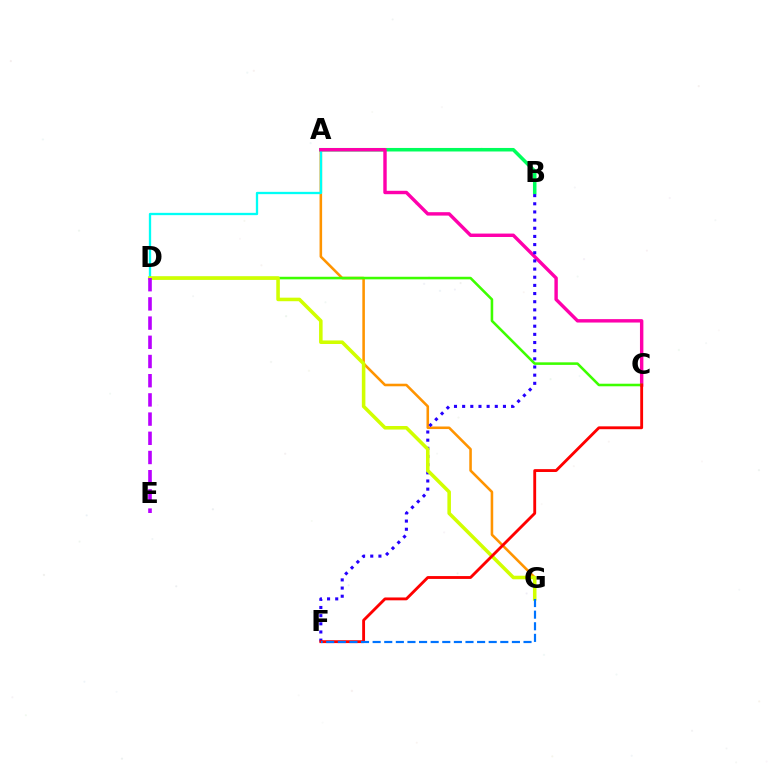{('A', 'G'): [{'color': '#ff9400', 'line_style': 'solid', 'thickness': 1.85}], ('A', 'B'): [{'color': '#00ff5c', 'line_style': 'solid', 'thickness': 2.54}], ('A', 'D'): [{'color': '#00fff6', 'line_style': 'solid', 'thickness': 1.67}], ('A', 'C'): [{'color': '#ff00ac', 'line_style': 'solid', 'thickness': 2.46}], ('C', 'D'): [{'color': '#3dff00', 'line_style': 'solid', 'thickness': 1.85}], ('B', 'F'): [{'color': '#2500ff', 'line_style': 'dotted', 'thickness': 2.22}], ('D', 'G'): [{'color': '#d1ff00', 'line_style': 'solid', 'thickness': 2.56}], ('D', 'E'): [{'color': '#b900ff', 'line_style': 'dashed', 'thickness': 2.61}], ('C', 'F'): [{'color': '#ff0000', 'line_style': 'solid', 'thickness': 2.06}], ('F', 'G'): [{'color': '#0074ff', 'line_style': 'dashed', 'thickness': 1.58}]}